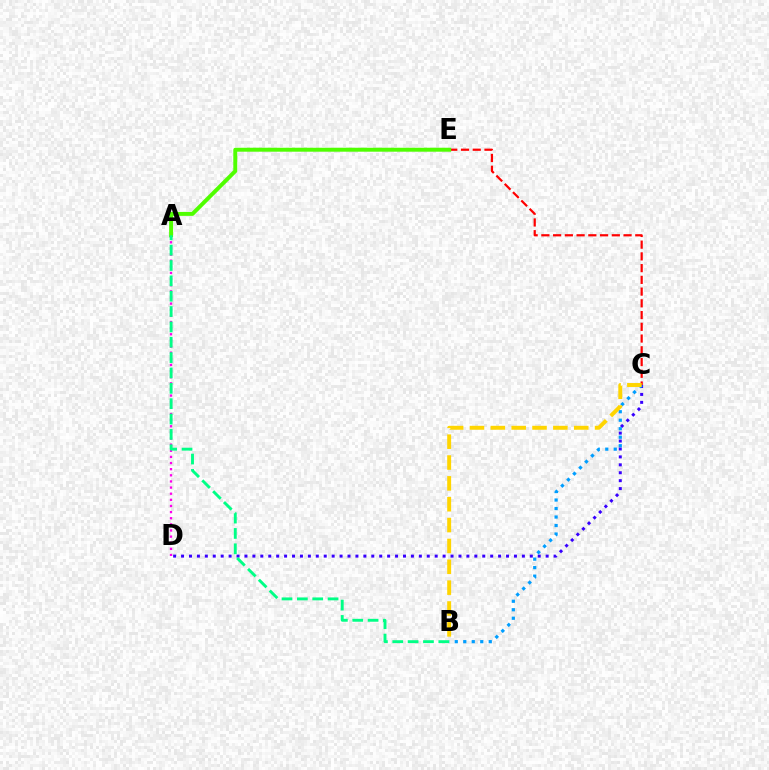{('A', 'D'): [{'color': '#ff00ed', 'line_style': 'dotted', 'thickness': 1.67}], ('C', 'D'): [{'color': '#3700ff', 'line_style': 'dotted', 'thickness': 2.15}], ('C', 'E'): [{'color': '#ff0000', 'line_style': 'dashed', 'thickness': 1.59}], ('B', 'C'): [{'color': '#009eff', 'line_style': 'dotted', 'thickness': 2.31}, {'color': '#ffd500', 'line_style': 'dashed', 'thickness': 2.83}], ('A', 'E'): [{'color': '#4fff00', 'line_style': 'solid', 'thickness': 2.84}], ('A', 'B'): [{'color': '#00ff86', 'line_style': 'dashed', 'thickness': 2.09}]}